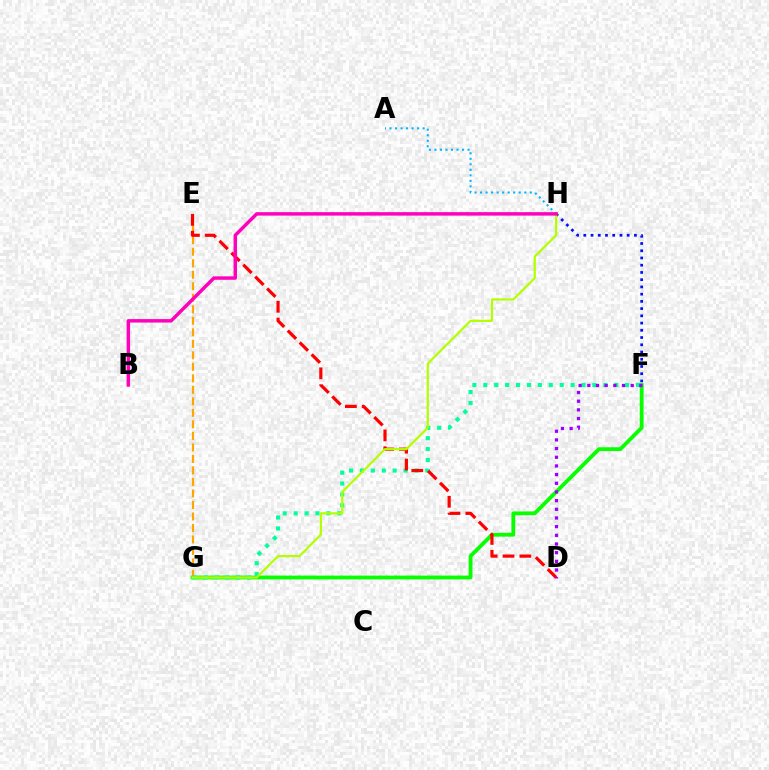{('A', 'H'): [{'color': '#00b5ff', 'line_style': 'dotted', 'thickness': 1.5}], ('F', 'G'): [{'color': '#08ff00', 'line_style': 'solid', 'thickness': 2.74}, {'color': '#00ff9d', 'line_style': 'dotted', 'thickness': 2.96}], ('E', 'G'): [{'color': '#ffa500', 'line_style': 'dashed', 'thickness': 1.56}], ('F', 'H'): [{'color': '#0010ff', 'line_style': 'dotted', 'thickness': 1.97}], ('D', 'E'): [{'color': '#ff0000', 'line_style': 'dashed', 'thickness': 2.29}], ('D', 'F'): [{'color': '#9b00ff', 'line_style': 'dotted', 'thickness': 2.36}], ('G', 'H'): [{'color': '#b3ff00', 'line_style': 'solid', 'thickness': 1.6}], ('B', 'H'): [{'color': '#ff00bd', 'line_style': 'solid', 'thickness': 2.49}]}